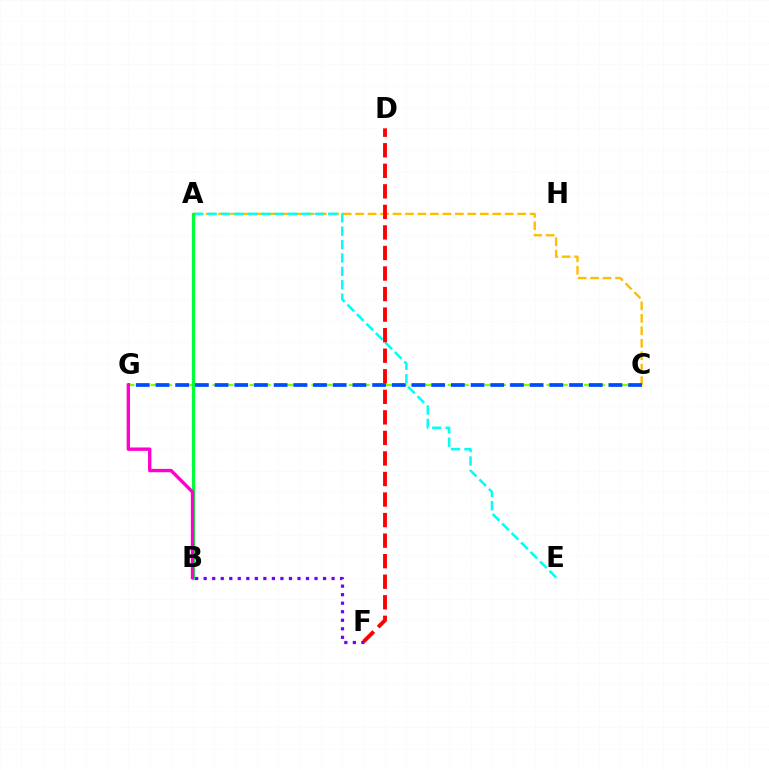{('A', 'C'): [{'color': '#ffbd00', 'line_style': 'dashed', 'thickness': 1.69}], ('A', 'E'): [{'color': '#00fff6', 'line_style': 'dashed', 'thickness': 1.82}], ('C', 'G'): [{'color': '#84ff00', 'line_style': 'dashed', 'thickness': 1.68}, {'color': '#004bff', 'line_style': 'dashed', 'thickness': 2.68}], ('B', 'F'): [{'color': '#7200ff', 'line_style': 'dotted', 'thickness': 2.32}], ('A', 'B'): [{'color': '#00ff39', 'line_style': 'solid', 'thickness': 2.32}], ('B', 'G'): [{'color': '#ff00cf', 'line_style': 'solid', 'thickness': 2.43}], ('D', 'F'): [{'color': '#ff0000', 'line_style': 'dashed', 'thickness': 2.79}]}